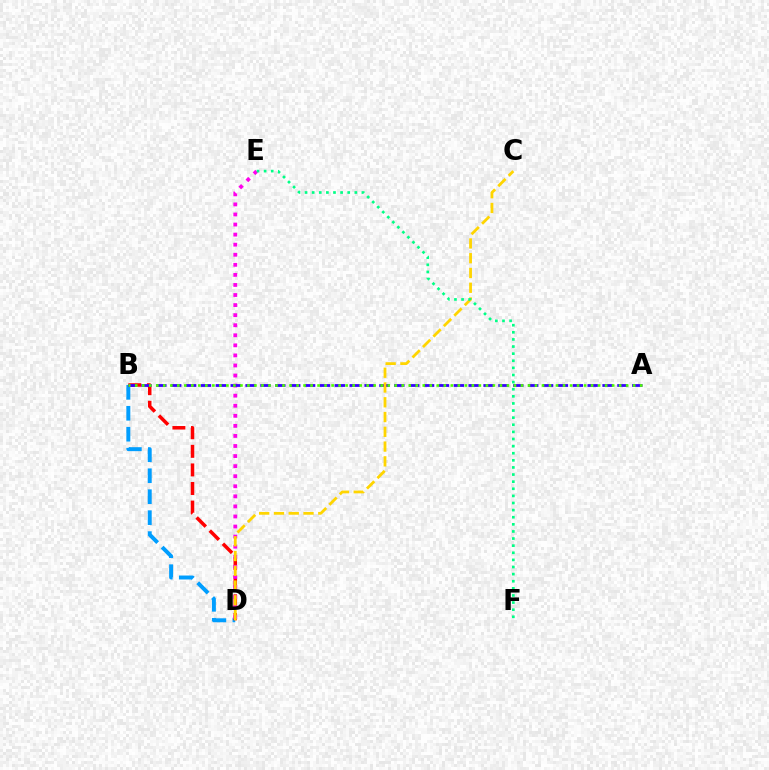{('B', 'D'): [{'color': '#009eff', 'line_style': 'dashed', 'thickness': 2.85}, {'color': '#ff0000', 'line_style': 'dashed', 'thickness': 2.52}], ('D', 'E'): [{'color': '#ff00ed', 'line_style': 'dotted', 'thickness': 2.73}], ('A', 'B'): [{'color': '#3700ff', 'line_style': 'dashed', 'thickness': 2.02}, {'color': '#4fff00', 'line_style': 'dotted', 'thickness': 1.91}], ('C', 'D'): [{'color': '#ffd500', 'line_style': 'dashed', 'thickness': 2.01}], ('E', 'F'): [{'color': '#00ff86', 'line_style': 'dotted', 'thickness': 1.93}]}